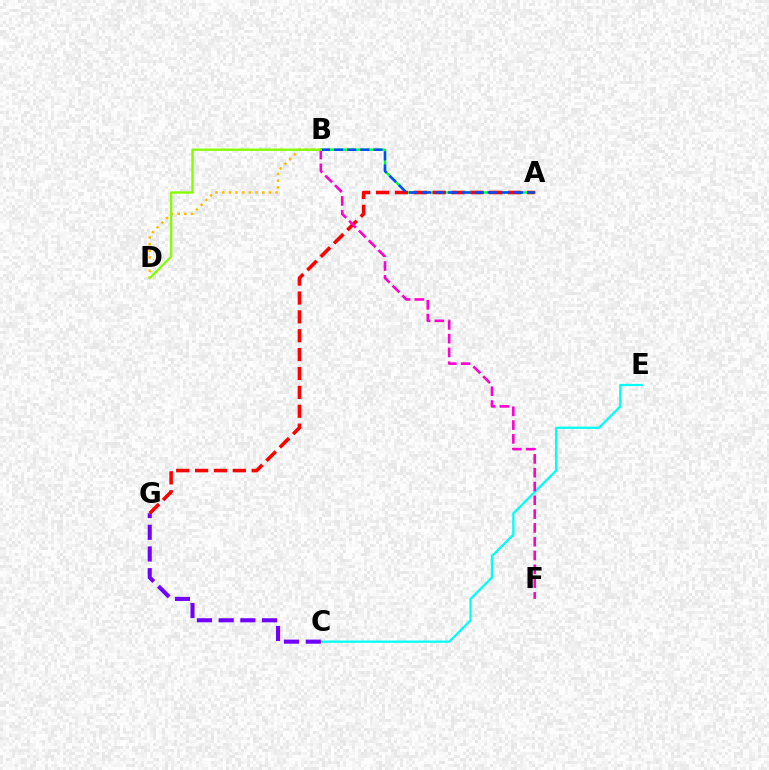{('C', 'E'): [{'color': '#00fff6', 'line_style': 'solid', 'thickness': 1.62}], ('A', 'B'): [{'color': '#00ff39', 'line_style': 'solid', 'thickness': 1.76}, {'color': '#004bff', 'line_style': 'dashed', 'thickness': 1.78}], ('C', 'G'): [{'color': '#7200ff', 'line_style': 'dashed', 'thickness': 2.95}], ('A', 'G'): [{'color': '#ff0000', 'line_style': 'dashed', 'thickness': 2.56}], ('B', 'D'): [{'color': '#ffbd00', 'line_style': 'dotted', 'thickness': 1.81}, {'color': '#84ff00', 'line_style': 'solid', 'thickness': 1.68}], ('B', 'F'): [{'color': '#ff00cf', 'line_style': 'dashed', 'thickness': 1.88}]}